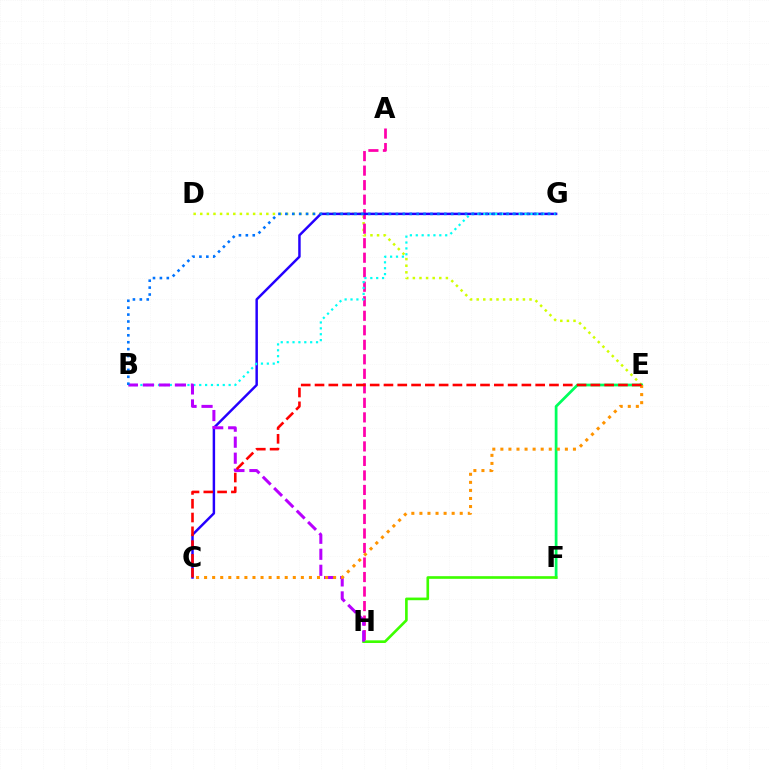{('D', 'E'): [{'color': '#d1ff00', 'line_style': 'dotted', 'thickness': 1.79}], ('E', 'F'): [{'color': '#00ff5c', 'line_style': 'solid', 'thickness': 1.98}], ('A', 'H'): [{'color': '#ff00ac', 'line_style': 'dashed', 'thickness': 1.97}], ('C', 'G'): [{'color': '#2500ff', 'line_style': 'solid', 'thickness': 1.78}], ('F', 'H'): [{'color': '#3dff00', 'line_style': 'solid', 'thickness': 1.9}], ('B', 'G'): [{'color': '#00fff6', 'line_style': 'dotted', 'thickness': 1.6}, {'color': '#0074ff', 'line_style': 'dotted', 'thickness': 1.88}], ('B', 'H'): [{'color': '#b900ff', 'line_style': 'dashed', 'thickness': 2.17}], ('C', 'E'): [{'color': '#ff9400', 'line_style': 'dotted', 'thickness': 2.19}, {'color': '#ff0000', 'line_style': 'dashed', 'thickness': 1.87}]}